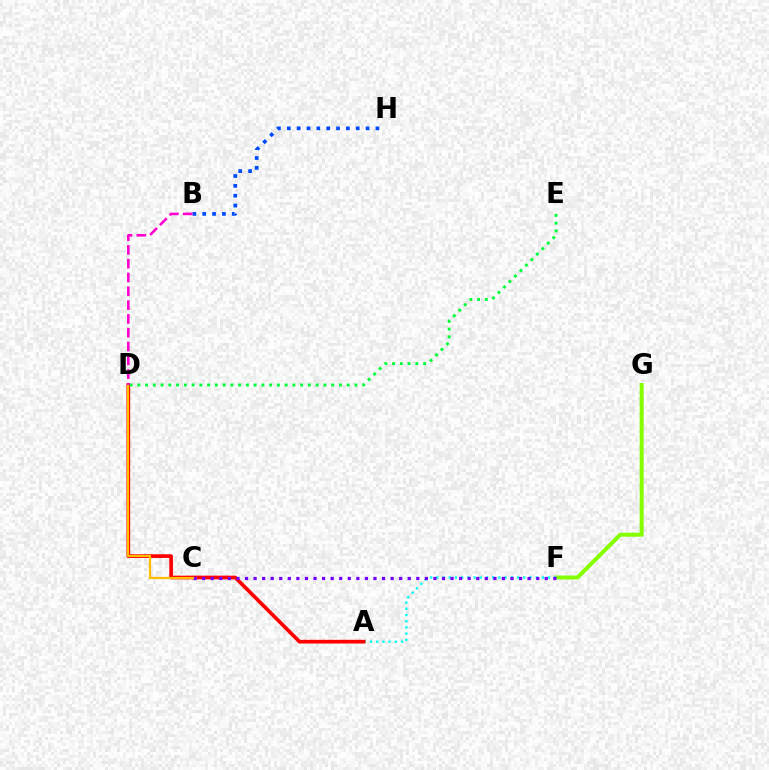{('F', 'G'): [{'color': '#84ff00', 'line_style': 'solid', 'thickness': 2.87}], ('A', 'F'): [{'color': '#00fff6', 'line_style': 'dotted', 'thickness': 1.69}], ('A', 'D'): [{'color': '#ff0000', 'line_style': 'solid', 'thickness': 2.65}], ('C', 'F'): [{'color': '#7200ff', 'line_style': 'dotted', 'thickness': 2.33}], ('C', 'D'): [{'color': '#ffbd00', 'line_style': 'solid', 'thickness': 1.58}], ('D', 'E'): [{'color': '#00ff39', 'line_style': 'dotted', 'thickness': 2.11}], ('B', 'H'): [{'color': '#004bff', 'line_style': 'dotted', 'thickness': 2.68}], ('B', 'D'): [{'color': '#ff00cf', 'line_style': 'dashed', 'thickness': 1.87}]}